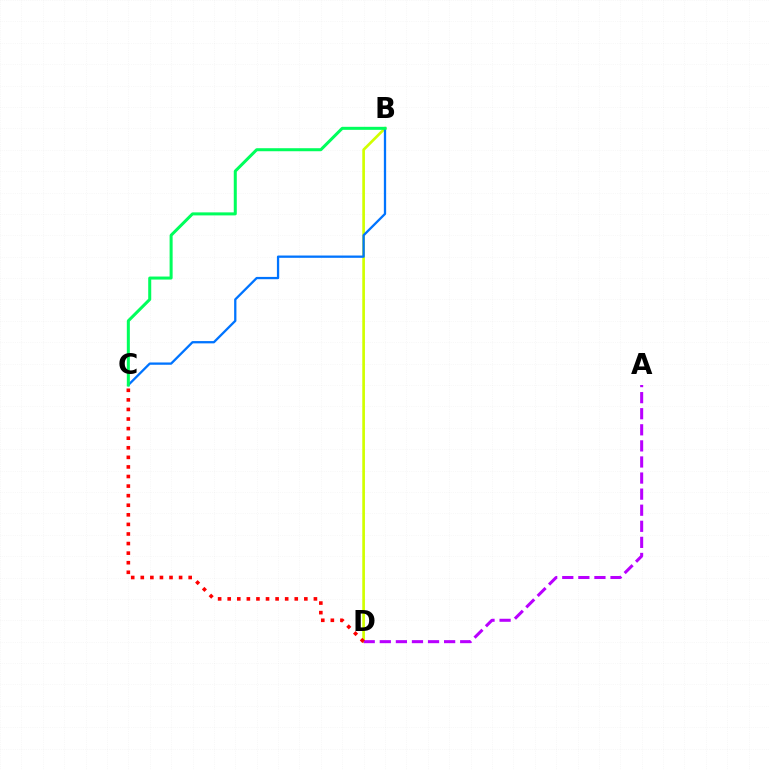{('B', 'D'): [{'color': '#d1ff00', 'line_style': 'solid', 'thickness': 1.93}], ('A', 'D'): [{'color': '#b900ff', 'line_style': 'dashed', 'thickness': 2.18}], ('C', 'D'): [{'color': '#ff0000', 'line_style': 'dotted', 'thickness': 2.6}], ('B', 'C'): [{'color': '#0074ff', 'line_style': 'solid', 'thickness': 1.65}, {'color': '#00ff5c', 'line_style': 'solid', 'thickness': 2.18}]}